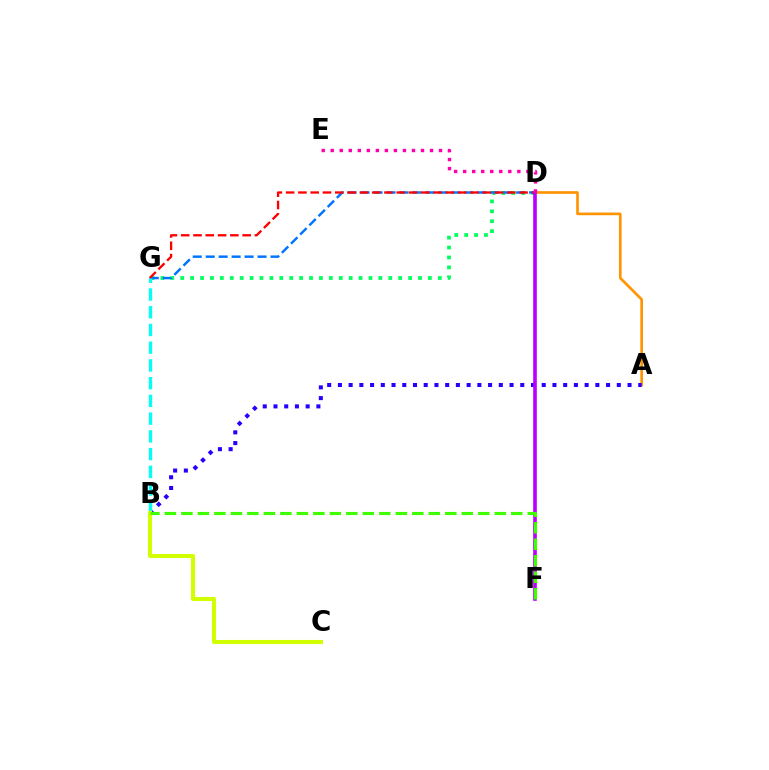{('A', 'D'): [{'color': '#ff9400', 'line_style': 'solid', 'thickness': 1.91}], ('D', 'G'): [{'color': '#00ff5c', 'line_style': 'dotted', 'thickness': 2.69}, {'color': '#0074ff', 'line_style': 'dashed', 'thickness': 1.76}, {'color': '#ff0000', 'line_style': 'dashed', 'thickness': 1.67}], ('A', 'B'): [{'color': '#2500ff', 'line_style': 'dotted', 'thickness': 2.91}], ('D', 'F'): [{'color': '#b900ff', 'line_style': 'solid', 'thickness': 2.62}], ('D', 'E'): [{'color': '#ff00ac', 'line_style': 'dotted', 'thickness': 2.45}], ('B', 'G'): [{'color': '#00fff6', 'line_style': 'dashed', 'thickness': 2.41}], ('B', 'C'): [{'color': '#d1ff00', 'line_style': 'solid', 'thickness': 2.93}], ('B', 'F'): [{'color': '#3dff00', 'line_style': 'dashed', 'thickness': 2.24}]}